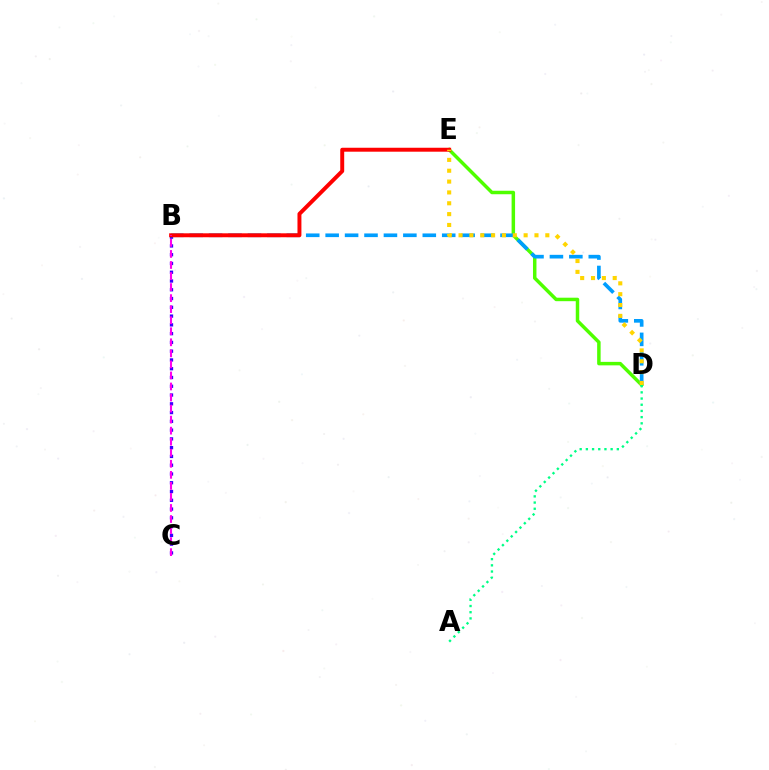{('D', 'E'): [{'color': '#4fff00', 'line_style': 'solid', 'thickness': 2.51}, {'color': '#ffd500', 'line_style': 'dotted', 'thickness': 2.95}], ('B', 'C'): [{'color': '#3700ff', 'line_style': 'dotted', 'thickness': 2.38}, {'color': '#ff00ed', 'line_style': 'dashed', 'thickness': 1.5}], ('B', 'D'): [{'color': '#009eff', 'line_style': 'dashed', 'thickness': 2.64}], ('B', 'E'): [{'color': '#ff0000', 'line_style': 'solid', 'thickness': 2.84}], ('A', 'D'): [{'color': '#00ff86', 'line_style': 'dotted', 'thickness': 1.68}]}